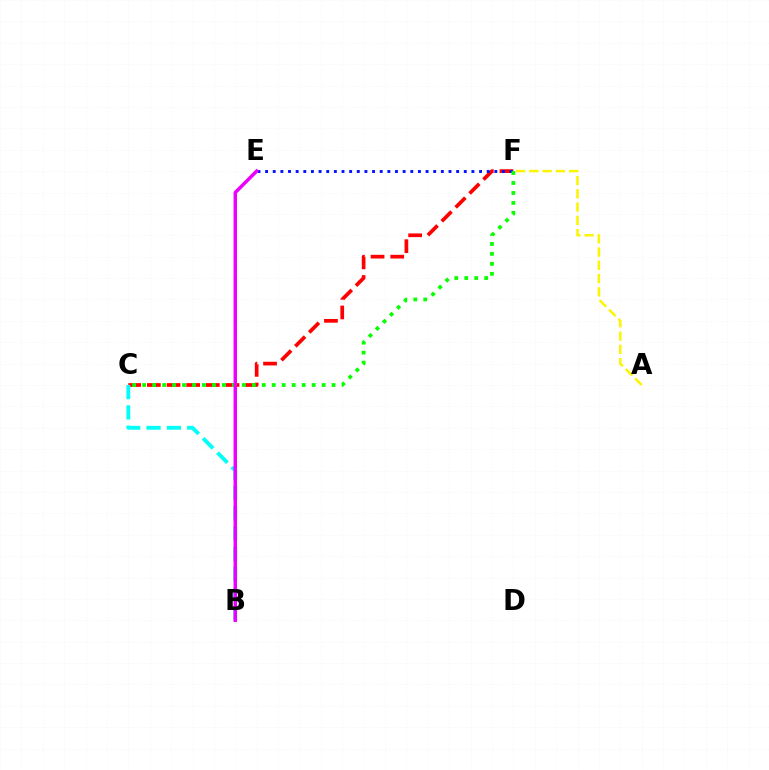{('A', 'F'): [{'color': '#fcf500', 'line_style': 'dashed', 'thickness': 1.8}], ('C', 'F'): [{'color': '#ff0000', 'line_style': 'dashed', 'thickness': 2.67}, {'color': '#08ff00', 'line_style': 'dotted', 'thickness': 2.71}], ('B', 'C'): [{'color': '#00fff6', 'line_style': 'dashed', 'thickness': 2.76}], ('E', 'F'): [{'color': '#0010ff', 'line_style': 'dotted', 'thickness': 2.08}], ('B', 'E'): [{'color': '#ee00ff', 'line_style': 'solid', 'thickness': 2.5}]}